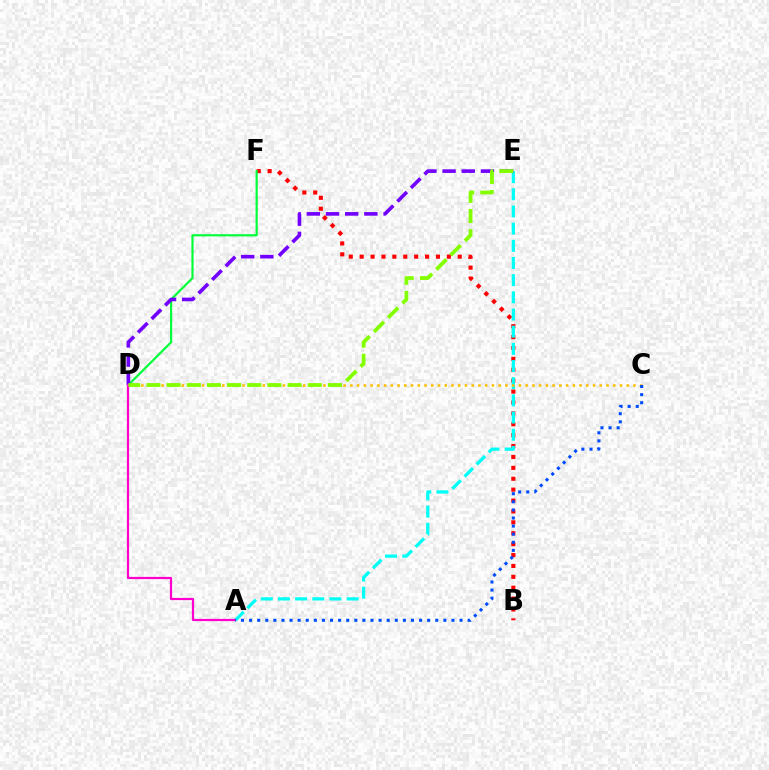{('B', 'F'): [{'color': '#ff0000', 'line_style': 'dotted', 'thickness': 2.96}], ('A', 'E'): [{'color': '#00fff6', 'line_style': 'dashed', 'thickness': 2.33}], ('C', 'D'): [{'color': '#ffbd00', 'line_style': 'dotted', 'thickness': 1.83}], ('D', 'F'): [{'color': '#00ff39', 'line_style': 'solid', 'thickness': 1.57}], ('D', 'E'): [{'color': '#7200ff', 'line_style': 'dashed', 'thickness': 2.61}, {'color': '#84ff00', 'line_style': 'dashed', 'thickness': 2.74}], ('A', 'D'): [{'color': '#ff00cf', 'line_style': 'solid', 'thickness': 1.59}], ('A', 'C'): [{'color': '#004bff', 'line_style': 'dotted', 'thickness': 2.2}]}